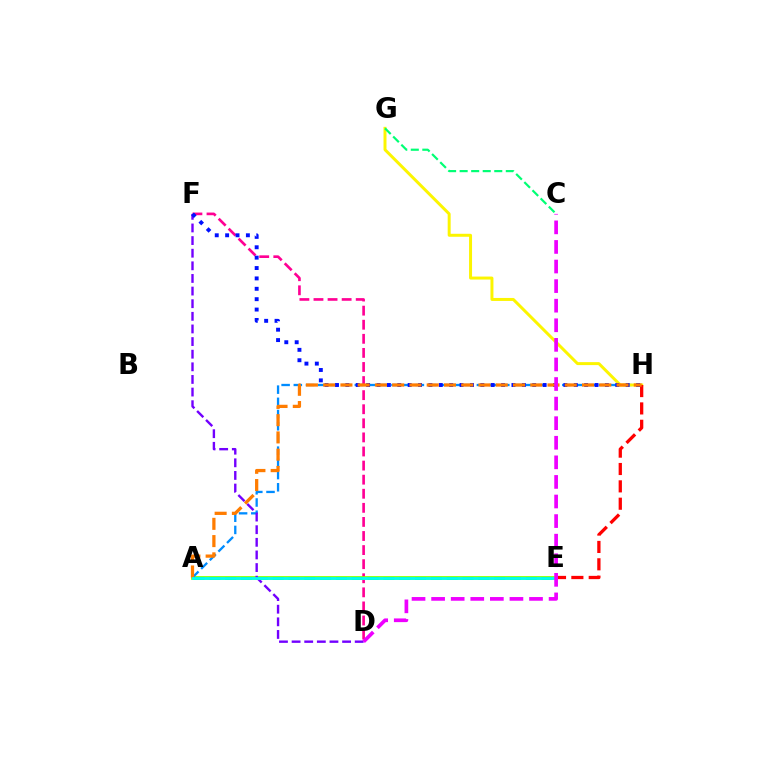{('D', 'F'): [{'color': '#ff0094', 'line_style': 'dashed', 'thickness': 1.91}, {'color': '#7200ff', 'line_style': 'dashed', 'thickness': 1.71}], ('A', 'E'): [{'color': '#84ff00', 'line_style': 'solid', 'thickness': 2.7}, {'color': '#08ff00', 'line_style': 'dashed', 'thickness': 2.15}, {'color': '#00fff6', 'line_style': 'solid', 'thickness': 2.02}], ('A', 'H'): [{'color': '#008cff', 'line_style': 'dashed', 'thickness': 1.66}, {'color': '#ff7c00', 'line_style': 'dashed', 'thickness': 2.34}], ('G', 'H'): [{'color': '#fcf500', 'line_style': 'solid', 'thickness': 2.14}], ('E', 'H'): [{'color': '#ff0000', 'line_style': 'dashed', 'thickness': 2.36}], ('F', 'H'): [{'color': '#0010ff', 'line_style': 'dotted', 'thickness': 2.82}], ('C', 'G'): [{'color': '#00ff74', 'line_style': 'dashed', 'thickness': 1.57}], ('C', 'D'): [{'color': '#ee00ff', 'line_style': 'dashed', 'thickness': 2.66}]}